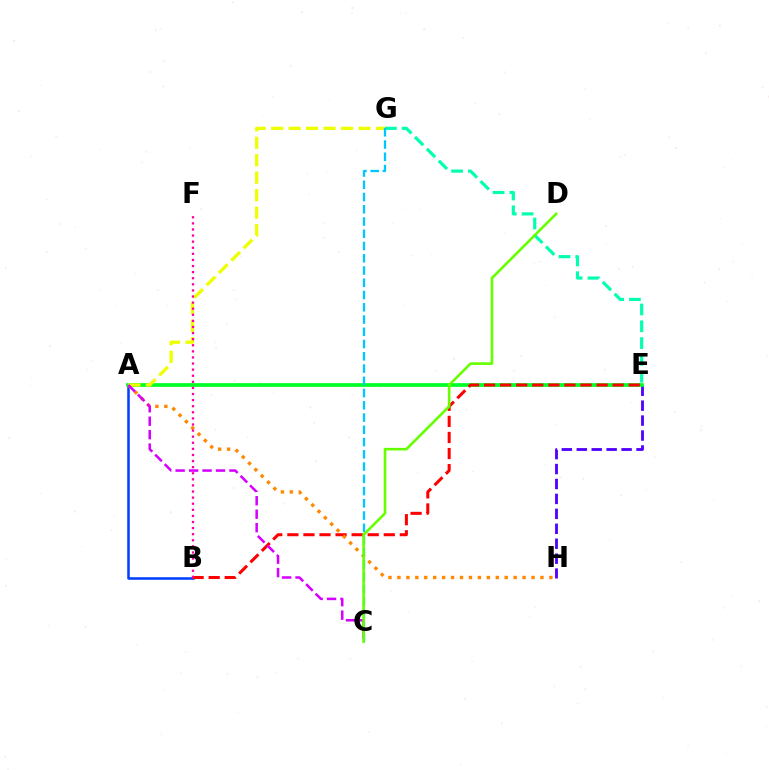{('A', 'B'): [{'color': '#003fff', 'line_style': 'solid', 'thickness': 1.83}], ('E', 'H'): [{'color': '#4f00ff', 'line_style': 'dashed', 'thickness': 2.03}], ('E', 'G'): [{'color': '#00ffaf', 'line_style': 'dashed', 'thickness': 2.28}], ('A', 'E'): [{'color': '#00ff27', 'line_style': 'solid', 'thickness': 2.67}], ('B', 'E'): [{'color': '#ff0000', 'line_style': 'dashed', 'thickness': 2.18}], ('A', 'H'): [{'color': '#ff8800', 'line_style': 'dotted', 'thickness': 2.43}], ('A', 'G'): [{'color': '#eeff00', 'line_style': 'dashed', 'thickness': 2.37}], ('A', 'C'): [{'color': '#d600ff', 'line_style': 'dashed', 'thickness': 1.83}], ('C', 'G'): [{'color': '#00c7ff', 'line_style': 'dashed', 'thickness': 1.66}], ('C', 'D'): [{'color': '#66ff00', 'line_style': 'solid', 'thickness': 1.88}], ('B', 'F'): [{'color': '#ff00a0', 'line_style': 'dotted', 'thickness': 1.66}]}